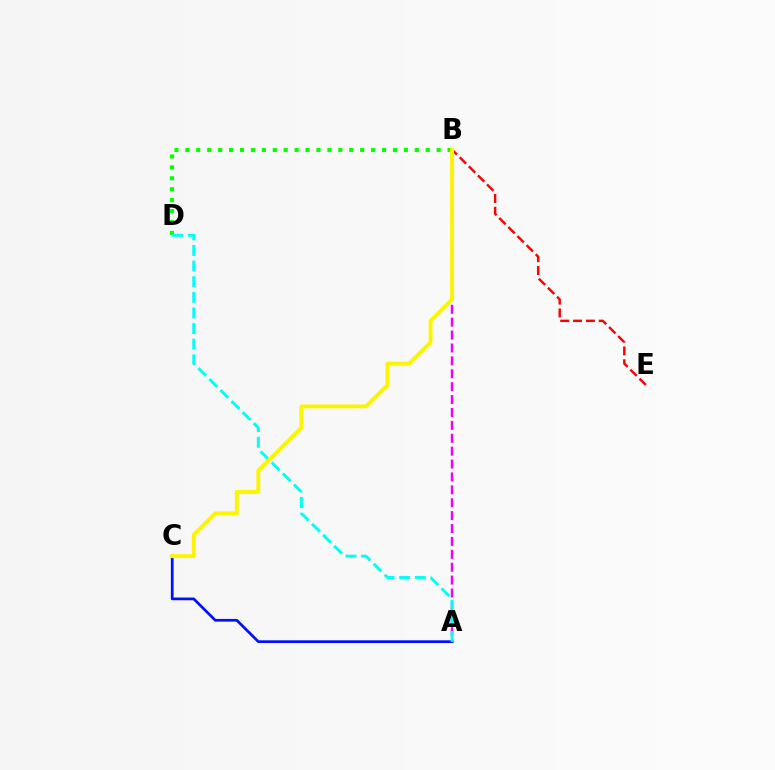{('A', 'C'): [{'color': '#0010ff', 'line_style': 'solid', 'thickness': 1.96}], ('A', 'B'): [{'color': '#ee00ff', 'line_style': 'dashed', 'thickness': 1.75}], ('B', 'E'): [{'color': '#ff0000', 'line_style': 'dashed', 'thickness': 1.75}], ('B', 'D'): [{'color': '#08ff00', 'line_style': 'dotted', 'thickness': 2.97}], ('A', 'D'): [{'color': '#00fff6', 'line_style': 'dashed', 'thickness': 2.12}], ('B', 'C'): [{'color': '#fcf500', 'line_style': 'solid', 'thickness': 2.82}]}